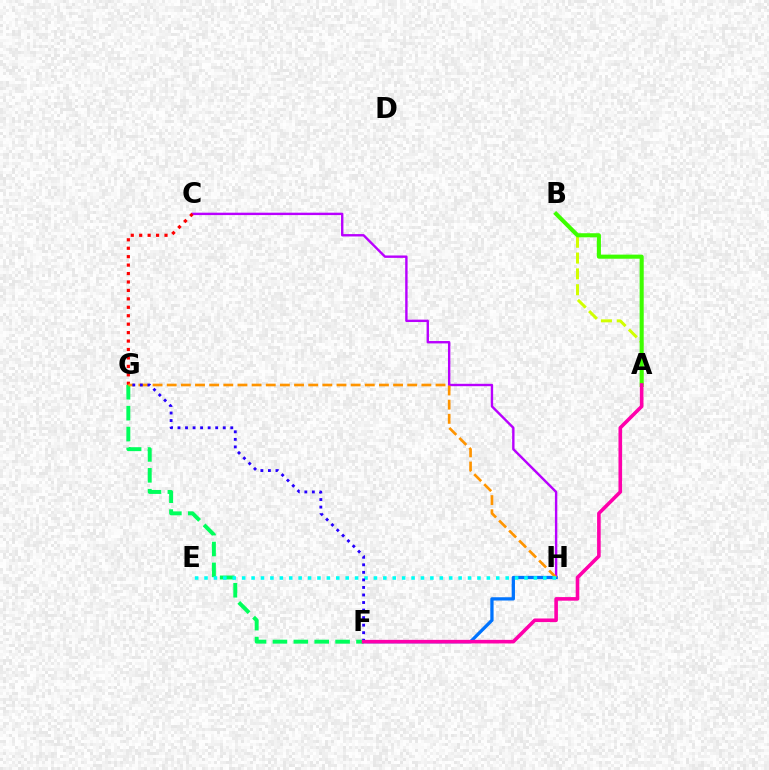{('A', 'B'): [{'color': '#d1ff00', 'line_style': 'dashed', 'thickness': 2.15}, {'color': '#3dff00', 'line_style': 'solid', 'thickness': 2.94}], ('C', 'H'): [{'color': '#b900ff', 'line_style': 'solid', 'thickness': 1.72}], ('F', 'H'): [{'color': '#0074ff', 'line_style': 'solid', 'thickness': 2.36}], ('F', 'G'): [{'color': '#00ff5c', 'line_style': 'dashed', 'thickness': 2.84}, {'color': '#2500ff', 'line_style': 'dotted', 'thickness': 2.05}], ('C', 'G'): [{'color': '#ff0000', 'line_style': 'dotted', 'thickness': 2.29}], ('G', 'H'): [{'color': '#ff9400', 'line_style': 'dashed', 'thickness': 1.92}], ('E', 'H'): [{'color': '#00fff6', 'line_style': 'dotted', 'thickness': 2.56}], ('A', 'F'): [{'color': '#ff00ac', 'line_style': 'solid', 'thickness': 2.59}]}